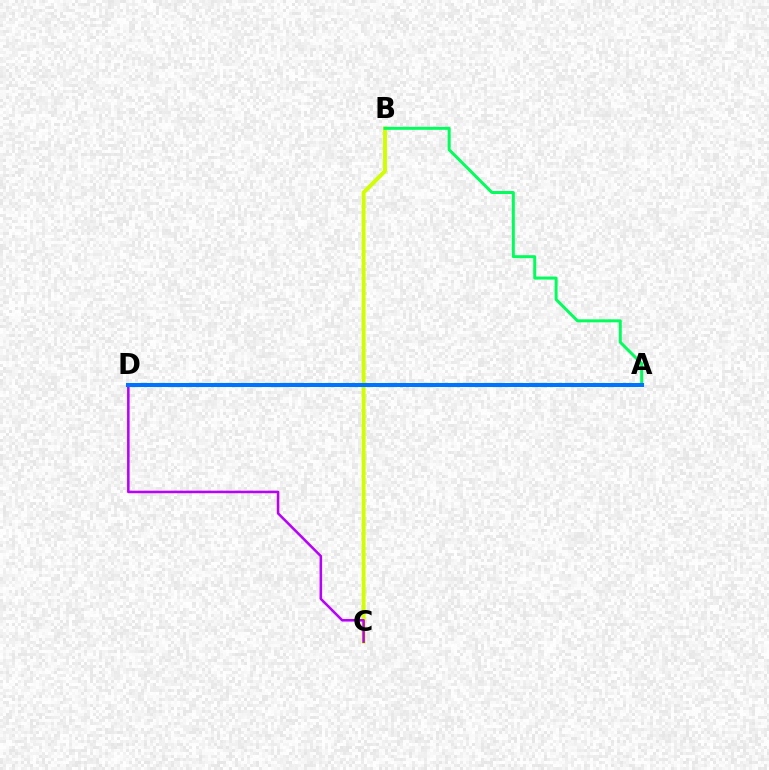{('B', 'C'): [{'color': '#d1ff00', 'line_style': 'solid', 'thickness': 2.82}], ('A', 'B'): [{'color': '#00ff5c', 'line_style': 'solid', 'thickness': 2.15}], ('C', 'D'): [{'color': '#b900ff', 'line_style': 'solid', 'thickness': 1.83}], ('A', 'D'): [{'color': '#ff0000', 'line_style': 'dotted', 'thickness': 1.68}, {'color': '#0074ff', 'line_style': 'solid', 'thickness': 2.92}]}